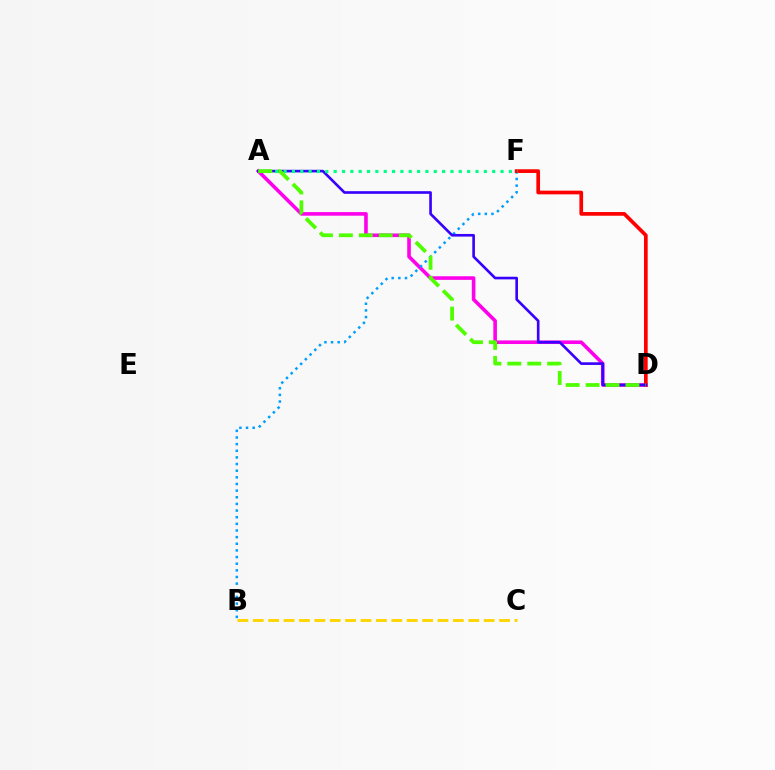{('B', 'C'): [{'color': '#ffd500', 'line_style': 'dashed', 'thickness': 2.09}], ('A', 'D'): [{'color': '#ff00ed', 'line_style': 'solid', 'thickness': 2.59}, {'color': '#3700ff', 'line_style': 'solid', 'thickness': 1.9}, {'color': '#4fff00', 'line_style': 'dashed', 'thickness': 2.71}], ('B', 'F'): [{'color': '#009eff', 'line_style': 'dotted', 'thickness': 1.81}], ('D', 'F'): [{'color': '#ff0000', 'line_style': 'solid', 'thickness': 2.66}], ('A', 'F'): [{'color': '#00ff86', 'line_style': 'dotted', 'thickness': 2.27}]}